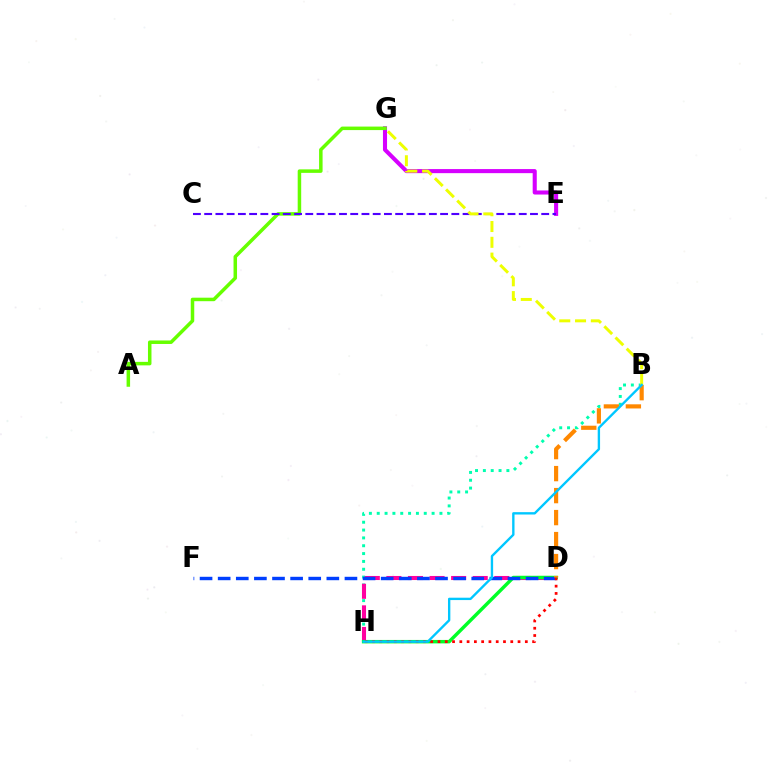{('B', 'H'): [{'color': '#00ffaf', 'line_style': 'dotted', 'thickness': 2.13}, {'color': '#00c7ff', 'line_style': 'solid', 'thickness': 1.7}], ('D', 'H'): [{'color': '#ff00a0', 'line_style': 'dashed', 'thickness': 2.93}, {'color': '#00ff27', 'line_style': 'solid', 'thickness': 2.48}, {'color': '#ff0000', 'line_style': 'dotted', 'thickness': 1.98}], ('E', 'G'): [{'color': '#d600ff', 'line_style': 'solid', 'thickness': 2.94}], ('A', 'G'): [{'color': '#66ff00', 'line_style': 'solid', 'thickness': 2.52}], ('C', 'E'): [{'color': '#4f00ff', 'line_style': 'dashed', 'thickness': 1.53}], ('B', 'G'): [{'color': '#eeff00', 'line_style': 'dashed', 'thickness': 2.14}], ('D', 'F'): [{'color': '#003fff', 'line_style': 'dashed', 'thickness': 2.46}], ('B', 'D'): [{'color': '#ff8800', 'line_style': 'dashed', 'thickness': 2.99}]}